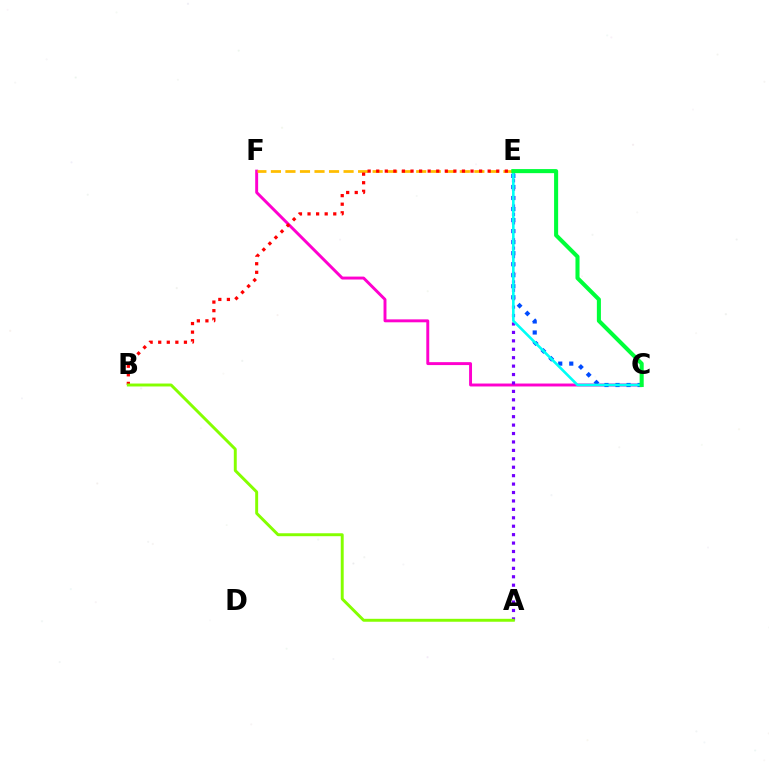{('C', 'F'): [{'color': '#ff00cf', 'line_style': 'solid', 'thickness': 2.11}], ('E', 'F'): [{'color': '#ffbd00', 'line_style': 'dashed', 'thickness': 1.97}], ('C', 'E'): [{'color': '#004bff', 'line_style': 'dotted', 'thickness': 3.0}, {'color': '#00fff6', 'line_style': 'solid', 'thickness': 1.88}, {'color': '#00ff39', 'line_style': 'solid', 'thickness': 2.92}], ('A', 'E'): [{'color': '#7200ff', 'line_style': 'dotted', 'thickness': 2.29}], ('B', 'E'): [{'color': '#ff0000', 'line_style': 'dotted', 'thickness': 2.33}], ('A', 'B'): [{'color': '#84ff00', 'line_style': 'solid', 'thickness': 2.12}]}